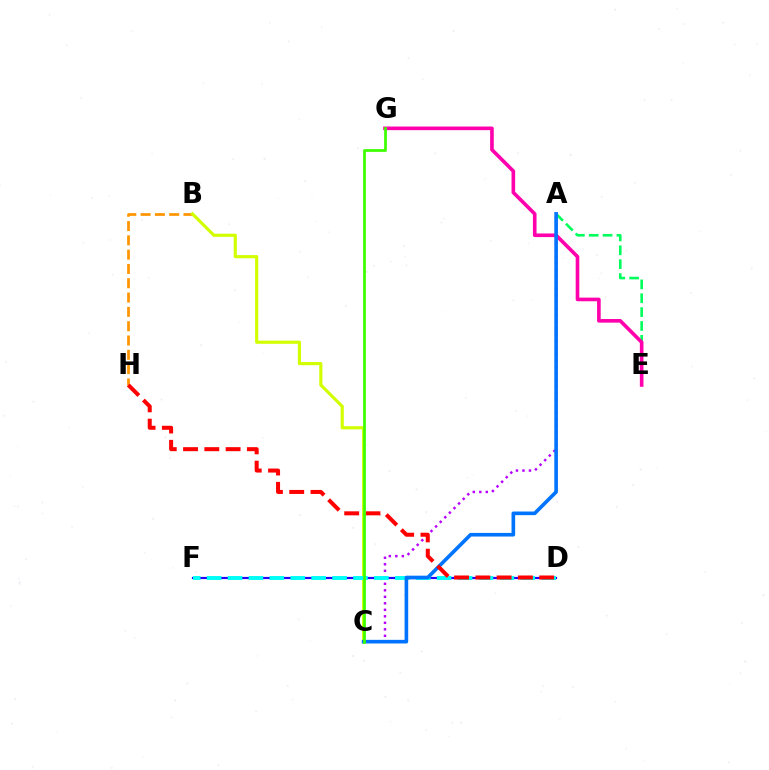{('B', 'H'): [{'color': '#ff9400', 'line_style': 'dashed', 'thickness': 1.94}], ('B', 'C'): [{'color': '#d1ff00', 'line_style': 'solid', 'thickness': 2.27}], ('A', 'E'): [{'color': '#00ff5c', 'line_style': 'dashed', 'thickness': 1.88}], ('E', 'G'): [{'color': '#ff00ac', 'line_style': 'solid', 'thickness': 2.61}], ('A', 'C'): [{'color': '#b900ff', 'line_style': 'dotted', 'thickness': 1.77}, {'color': '#0074ff', 'line_style': 'solid', 'thickness': 2.61}], ('D', 'F'): [{'color': '#2500ff', 'line_style': 'solid', 'thickness': 1.57}, {'color': '#00fff6', 'line_style': 'dashed', 'thickness': 2.84}], ('D', 'H'): [{'color': '#ff0000', 'line_style': 'dashed', 'thickness': 2.89}], ('C', 'G'): [{'color': '#3dff00', 'line_style': 'solid', 'thickness': 1.98}]}